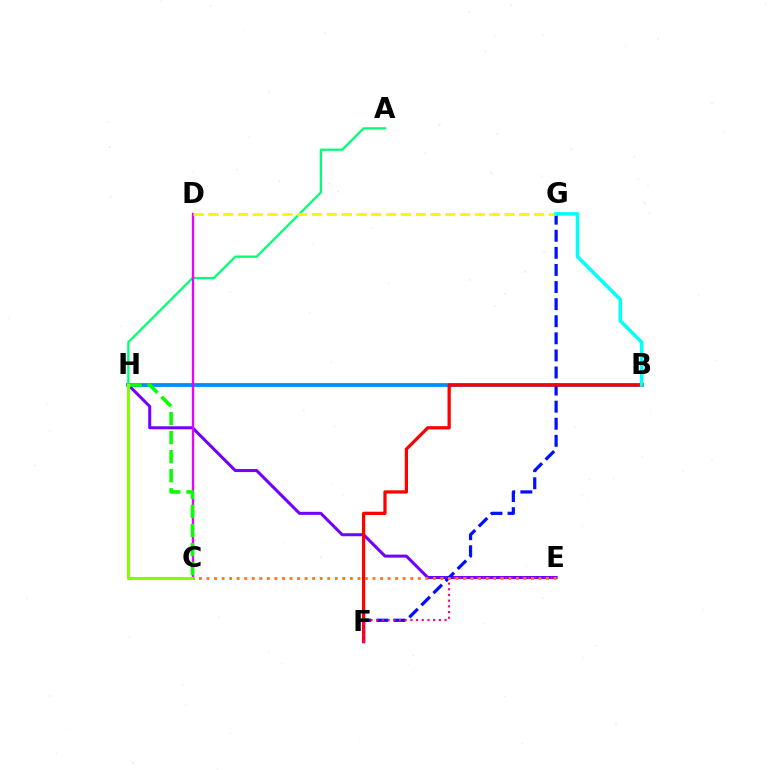{('E', 'H'): [{'color': '#7200ff', 'line_style': 'solid', 'thickness': 2.18}], ('B', 'H'): [{'color': '#008cff', 'line_style': 'solid', 'thickness': 2.73}], ('F', 'G'): [{'color': '#0010ff', 'line_style': 'dashed', 'thickness': 2.32}], ('A', 'H'): [{'color': '#00ff74', 'line_style': 'solid', 'thickness': 1.64}], ('C', 'D'): [{'color': '#ee00ff', 'line_style': 'solid', 'thickness': 1.67}], ('B', 'F'): [{'color': '#ff0000', 'line_style': 'solid', 'thickness': 2.34}], ('D', 'G'): [{'color': '#fcf500', 'line_style': 'dashed', 'thickness': 2.01}], ('E', 'F'): [{'color': '#ff0094', 'line_style': 'dotted', 'thickness': 1.55}], ('C', 'H'): [{'color': '#08ff00', 'line_style': 'dashed', 'thickness': 2.59}, {'color': '#84ff00', 'line_style': 'solid', 'thickness': 2.24}], ('C', 'E'): [{'color': '#ff7c00', 'line_style': 'dotted', 'thickness': 2.05}], ('B', 'G'): [{'color': '#00fff6', 'line_style': 'solid', 'thickness': 2.52}]}